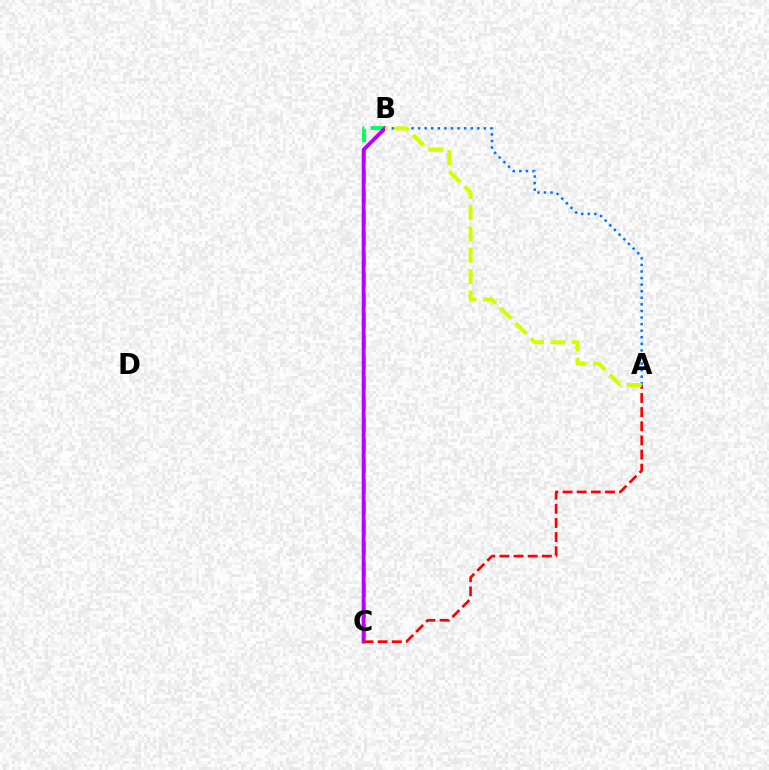{('A', 'B'): [{'color': '#0074ff', 'line_style': 'dotted', 'thickness': 1.79}, {'color': '#d1ff00', 'line_style': 'dashed', 'thickness': 2.9}], ('B', 'C'): [{'color': '#00ff5c', 'line_style': 'dashed', 'thickness': 2.81}, {'color': '#b900ff', 'line_style': 'solid', 'thickness': 2.74}], ('A', 'C'): [{'color': '#ff0000', 'line_style': 'dashed', 'thickness': 1.92}]}